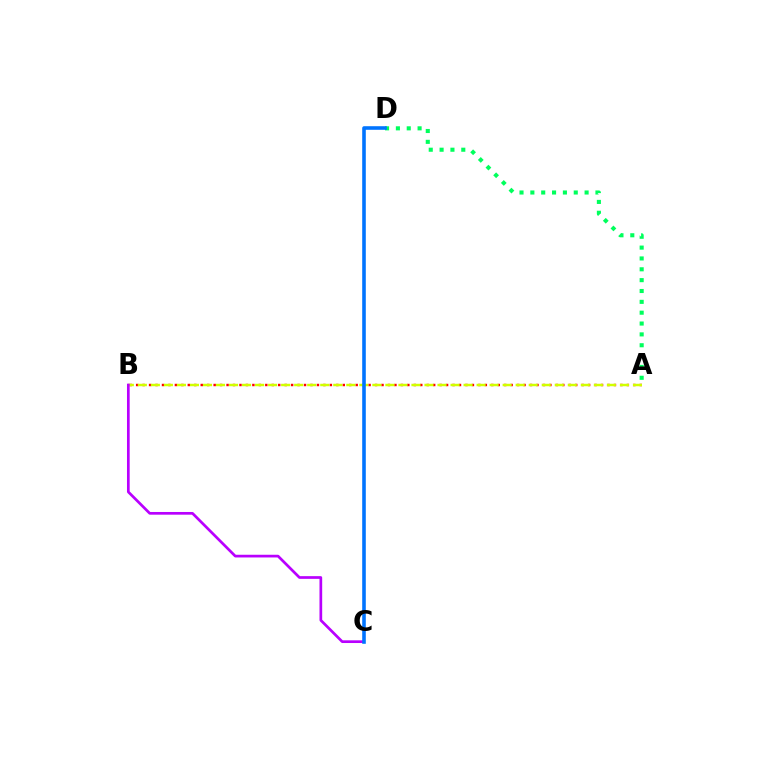{('A', 'B'): [{'color': '#ff0000', 'line_style': 'dotted', 'thickness': 1.75}, {'color': '#d1ff00', 'line_style': 'dashed', 'thickness': 1.77}], ('A', 'D'): [{'color': '#00ff5c', 'line_style': 'dotted', 'thickness': 2.95}], ('B', 'C'): [{'color': '#b900ff', 'line_style': 'solid', 'thickness': 1.95}], ('C', 'D'): [{'color': '#0074ff', 'line_style': 'solid', 'thickness': 2.59}]}